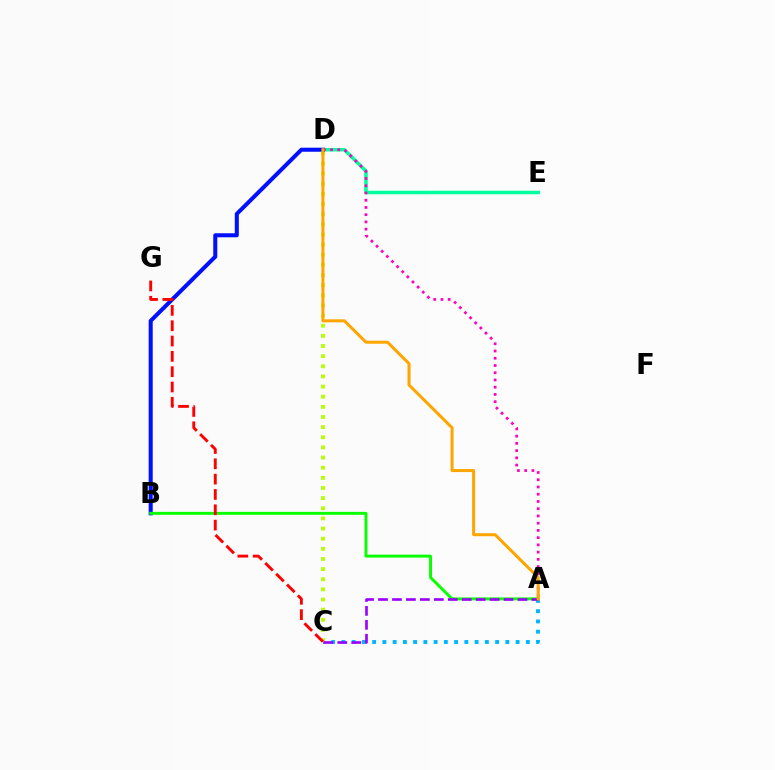{('A', 'C'): [{'color': '#00b5ff', 'line_style': 'dotted', 'thickness': 2.78}, {'color': '#9b00ff', 'line_style': 'dashed', 'thickness': 1.9}], ('C', 'D'): [{'color': '#b3ff00', 'line_style': 'dotted', 'thickness': 2.76}], ('D', 'E'): [{'color': '#00ff9d', 'line_style': 'solid', 'thickness': 2.54}], ('B', 'D'): [{'color': '#0010ff', 'line_style': 'solid', 'thickness': 2.9}], ('A', 'B'): [{'color': '#08ff00', 'line_style': 'solid', 'thickness': 2.11}], ('C', 'G'): [{'color': '#ff0000', 'line_style': 'dashed', 'thickness': 2.08}], ('A', 'D'): [{'color': '#ff00bd', 'line_style': 'dotted', 'thickness': 1.97}, {'color': '#ffa500', 'line_style': 'solid', 'thickness': 2.17}]}